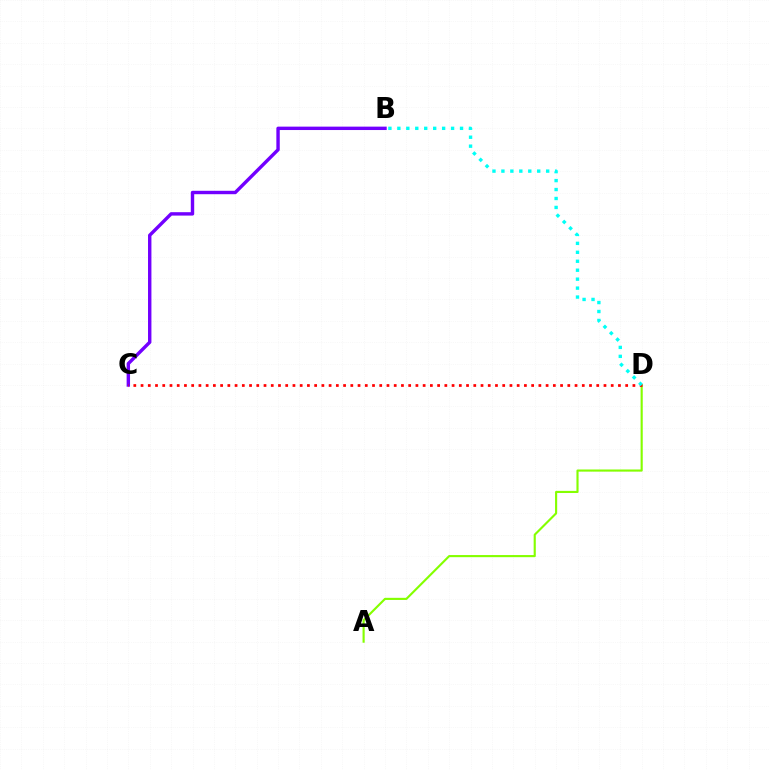{('A', 'D'): [{'color': '#84ff00', 'line_style': 'solid', 'thickness': 1.54}], ('B', 'C'): [{'color': '#7200ff', 'line_style': 'solid', 'thickness': 2.45}], ('C', 'D'): [{'color': '#ff0000', 'line_style': 'dotted', 'thickness': 1.97}], ('B', 'D'): [{'color': '#00fff6', 'line_style': 'dotted', 'thickness': 2.43}]}